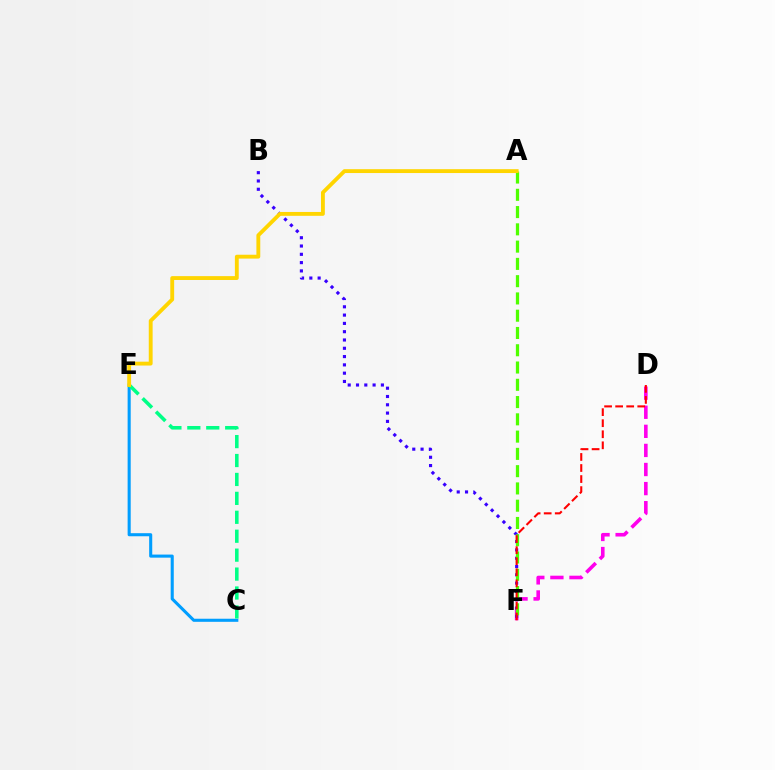{('C', 'E'): [{'color': '#009eff', 'line_style': 'solid', 'thickness': 2.22}, {'color': '#00ff86', 'line_style': 'dashed', 'thickness': 2.57}], ('D', 'F'): [{'color': '#ff00ed', 'line_style': 'dashed', 'thickness': 2.59}, {'color': '#ff0000', 'line_style': 'dashed', 'thickness': 1.5}], ('B', 'F'): [{'color': '#3700ff', 'line_style': 'dotted', 'thickness': 2.25}], ('A', 'F'): [{'color': '#4fff00', 'line_style': 'dashed', 'thickness': 2.35}], ('A', 'E'): [{'color': '#ffd500', 'line_style': 'solid', 'thickness': 2.78}]}